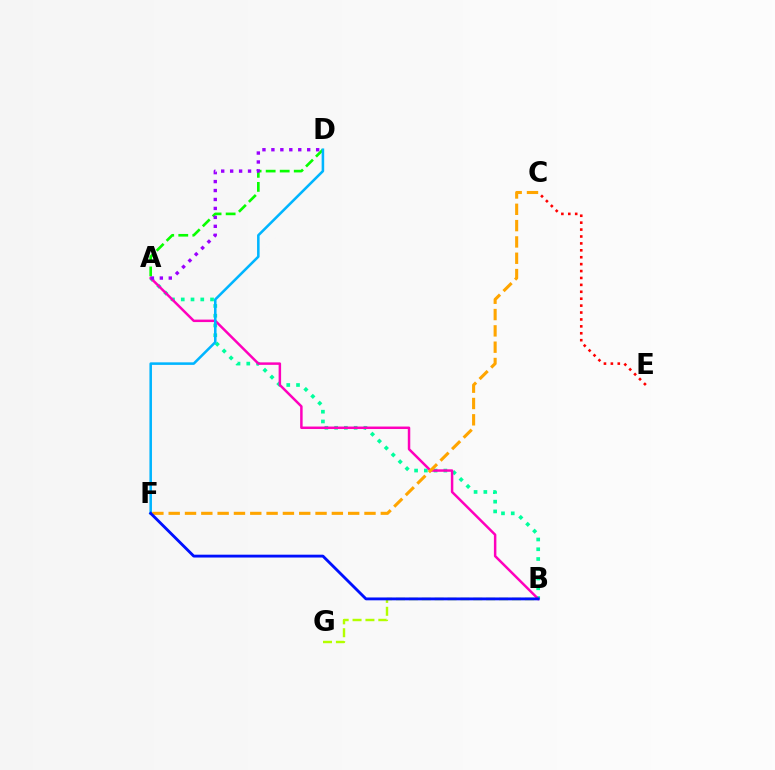{('C', 'E'): [{'color': '#ff0000', 'line_style': 'dotted', 'thickness': 1.88}], ('A', 'B'): [{'color': '#00ff9d', 'line_style': 'dotted', 'thickness': 2.65}, {'color': '#ff00bd', 'line_style': 'solid', 'thickness': 1.79}], ('A', 'D'): [{'color': '#08ff00', 'line_style': 'dashed', 'thickness': 1.91}, {'color': '#9b00ff', 'line_style': 'dotted', 'thickness': 2.43}], ('C', 'F'): [{'color': '#ffa500', 'line_style': 'dashed', 'thickness': 2.22}], ('B', 'G'): [{'color': '#b3ff00', 'line_style': 'dashed', 'thickness': 1.75}], ('D', 'F'): [{'color': '#00b5ff', 'line_style': 'solid', 'thickness': 1.84}], ('B', 'F'): [{'color': '#0010ff', 'line_style': 'solid', 'thickness': 2.05}]}